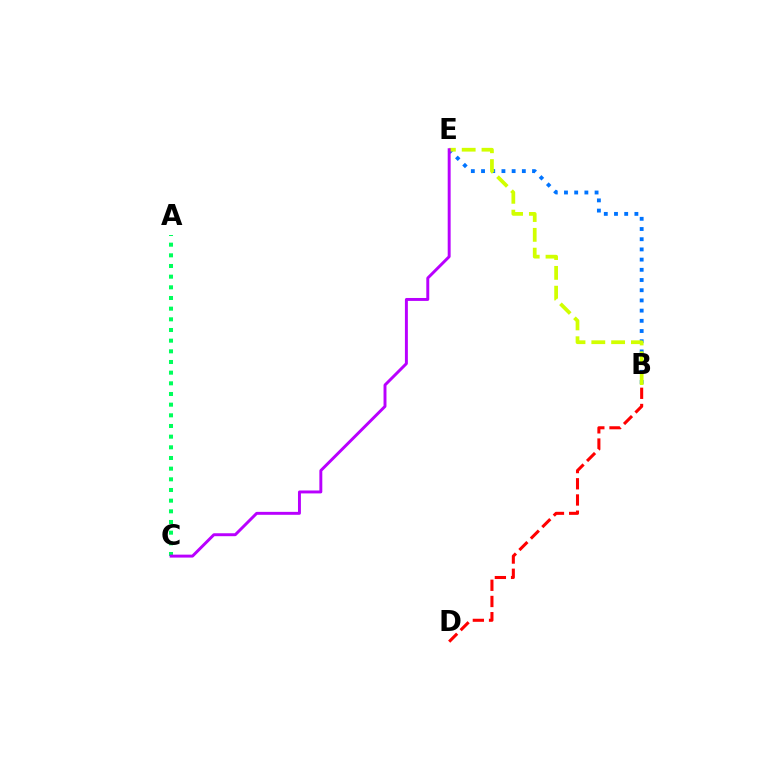{('B', 'E'): [{'color': '#0074ff', 'line_style': 'dotted', 'thickness': 2.77}, {'color': '#d1ff00', 'line_style': 'dashed', 'thickness': 2.69}], ('A', 'C'): [{'color': '#00ff5c', 'line_style': 'dotted', 'thickness': 2.9}], ('C', 'E'): [{'color': '#b900ff', 'line_style': 'solid', 'thickness': 2.12}], ('B', 'D'): [{'color': '#ff0000', 'line_style': 'dashed', 'thickness': 2.2}]}